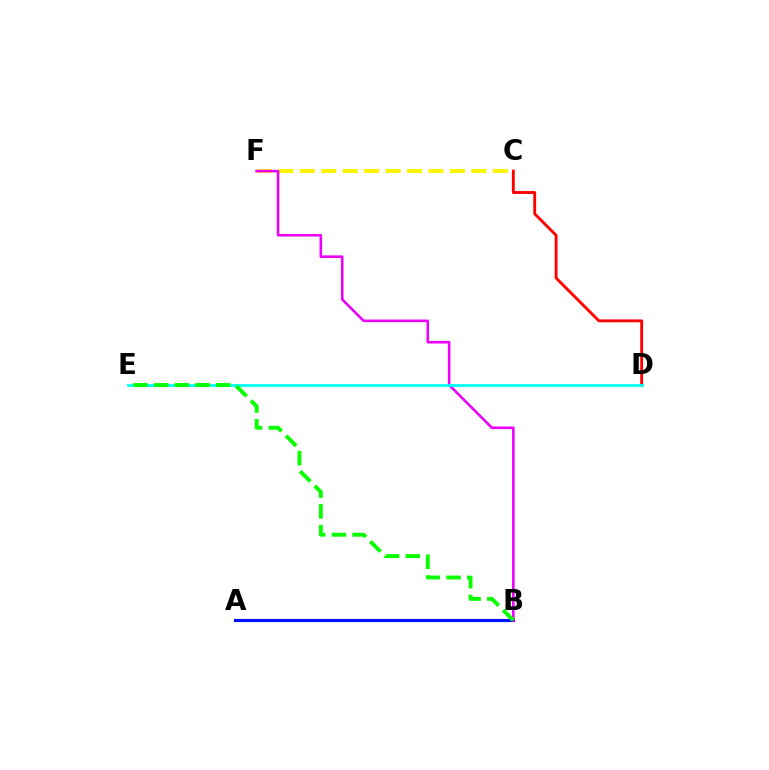{('A', 'B'): [{'color': '#0010ff', 'line_style': 'solid', 'thickness': 2.26}], ('C', 'F'): [{'color': '#fcf500', 'line_style': 'dashed', 'thickness': 2.91}], ('B', 'F'): [{'color': '#ee00ff', 'line_style': 'solid', 'thickness': 1.86}], ('C', 'D'): [{'color': '#ff0000', 'line_style': 'solid', 'thickness': 2.06}], ('D', 'E'): [{'color': '#00fff6', 'line_style': 'solid', 'thickness': 1.99}], ('B', 'E'): [{'color': '#08ff00', 'line_style': 'dashed', 'thickness': 2.81}]}